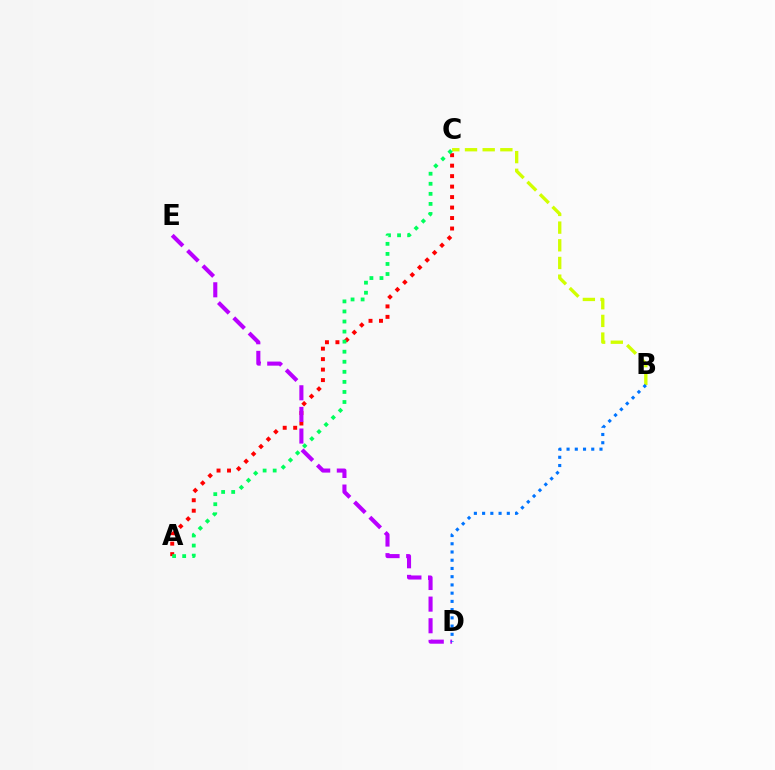{('A', 'C'): [{'color': '#ff0000', 'line_style': 'dotted', 'thickness': 2.85}, {'color': '#00ff5c', 'line_style': 'dotted', 'thickness': 2.73}], ('D', 'E'): [{'color': '#b900ff', 'line_style': 'dashed', 'thickness': 2.94}], ('B', 'C'): [{'color': '#d1ff00', 'line_style': 'dashed', 'thickness': 2.4}], ('B', 'D'): [{'color': '#0074ff', 'line_style': 'dotted', 'thickness': 2.24}]}